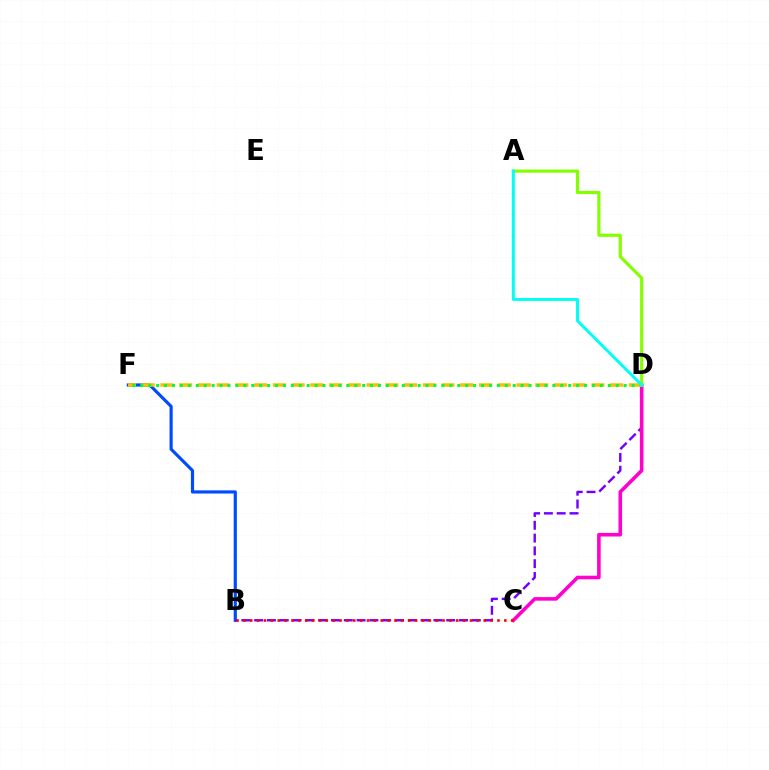{('B', 'F'): [{'color': '#004bff', 'line_style': 'solid', 'thickness': 2.28}], ('B', 'D'): [{'color': '#7200ff', 'line_style': 'dashed', 'thickness': 1.74}], ('C', 'D'): [{'color': '#ff00cf', 'line_style': 'solid', 'thickness': 2.58}], ('D', 'F'): [{'color': '#ffbd00', 'line_style': 'dashed', 'thickness': 2.55}, {'color': '#00ff39', 'line_style': 'dotted', 'thickness': 2.15}], ('B', 'C'): [{'color': '#ff0000', 'line_style': 'dotted', 'thickness': 1.87}], ('A', 'D'): [{'color': '#84ff00', 'line_style': 'solid', 'thickness': 2.28}, {'color': '#00fff6', 'line_style': 'solid', 'thickness': 2.14}]}